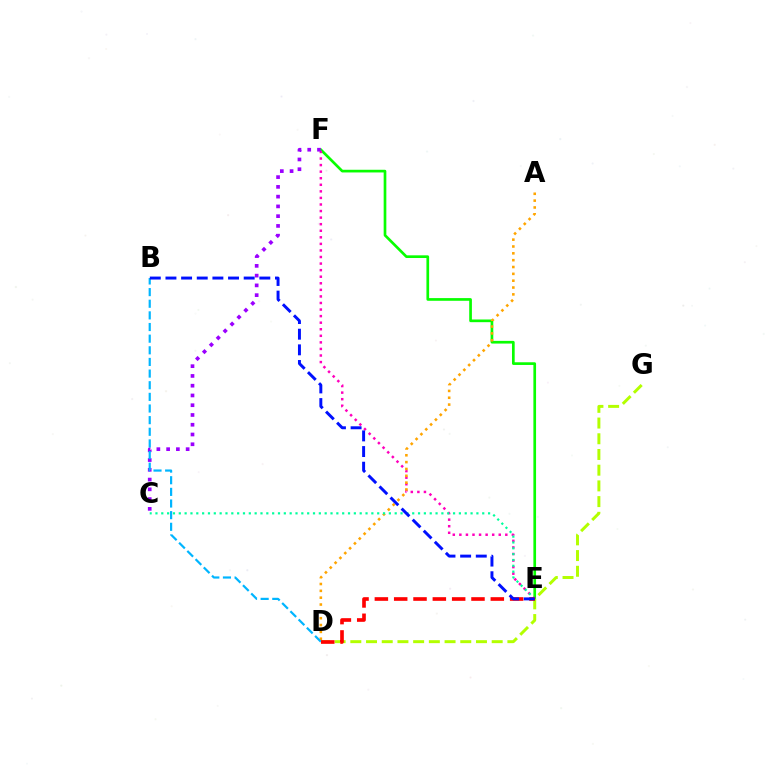{('E', 'F'): [{'color': '#08ff00', 'line_style': 'solid', 'thickness': 1.93}, {'color': '#ff00bd', 'line_style': 'dotted', 'thickness': 1.78}], ('D', 'G'): [{'color': '#b3ff00', 'line_style': 'dashed', 'thickness': 2.13}], ('C', 'F'): [{'color': '#9b00ff', 'line_style': 'dotted', 'thickness': 2.65}], ('A', 'D'): [{'color': '#ffa500', 'line_style': 'dotted', 'thickness': 1.86}], ('B', 'D'): [{'color': '#00b5ff', 'line_style': 'dashed', 'thickness': 1.58}], ('C', 'E'): [{'color': '#00ff9d', 'line_style': 'dotted', 'thickness': 1.59}], ('D', 'E'): [{'color': '#ff0000', 'line_style': 'dashed', 'thickness': 2.63}], ('B', 'E'): [{'color': '#0010ff', 'line_style': 'dashed', 'thickness': 2.13}]}